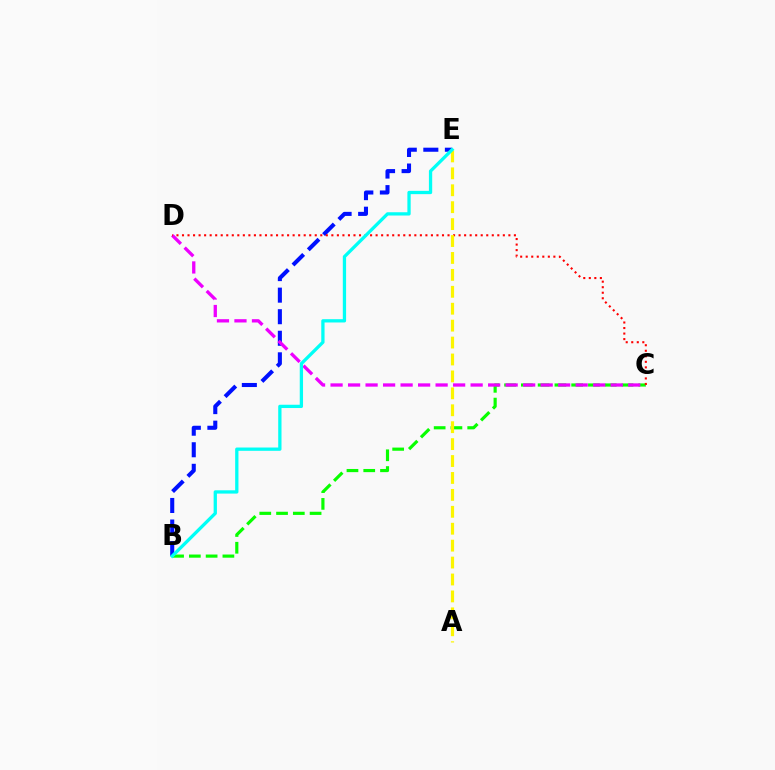{('B', 'C'): [{'color': '#08ff00', 'line_style': 'dashed', 'thickness': 2.28}], ('B', 'E'): [{'color': '#0010ff', 'line_style': 'dashed', 'thickness': 2.93}, {'color': '#00fff6', 'line_style': 'solid', 'thickness': 2.37}], ('C', 'D'): [{'color': '#ee00ff', 'line_style': 'dashed', 'thickness': 2.38}, {'color': '#ff0000', 'line_style': 'dotted', 'thickness': 1.5}], ('A', 'E'): [{'color': '#fcf500', 'line_style': 'dashed', 'thickness': 2.3}]}